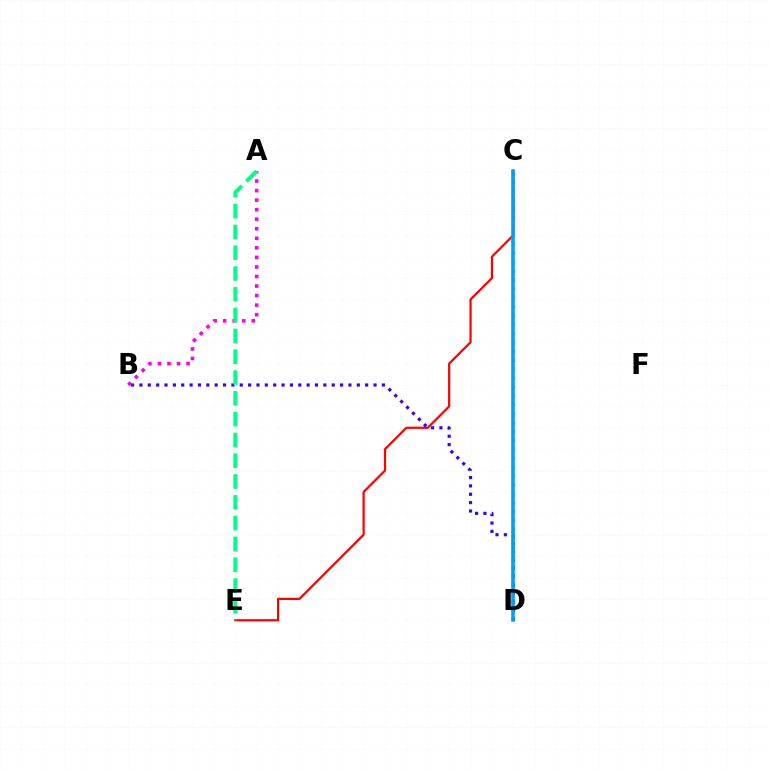{('C', 'D'): [{'color': '#ffd500', 'line_style': 'solid', 'thickness': 1.73}, {'color': '#4fff00', 'line_style': 'dotted', 'thickness': 2.42}, {'color': '#009eff', 'line_style': 'solid', 'thickness': 2.55}], ('C', 'E'): [{'color': '#ff0000', 'line_style': 'solid', 'thickness': 1.6}], ('B', 'D'): [{'color': '#3700ff', 'line_style': 'dotted', 'thickness': 2.27}], ('A', 'B'): [{'color': '#ff00ed', 'line_style': 'dotted', 'thickness': 2.59}], ('A', 'E'): [{'color': '#00ff86', 'line_style': 'dashed', 'thickness': 2.83}]}